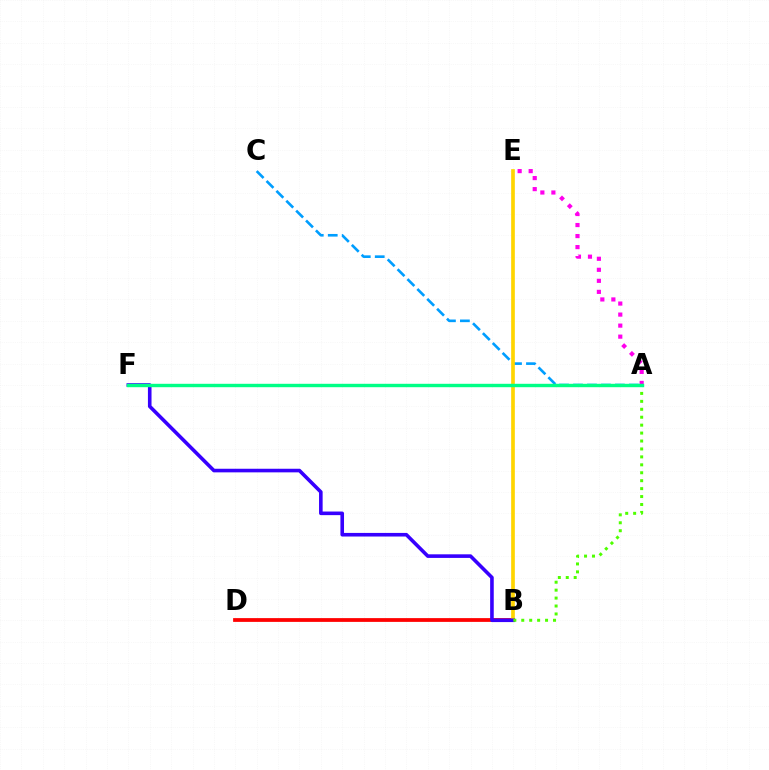{('A', 'C'): [{'color': '#009eff', 'line_style': 'dashed', 'thickness': 1.9}], ('A', 'E'): [{'color': '#ff00ed', 'line_style': 'dotted', 'thickness': 3.0}], ('B', 'D'): [{'color': '#ff0000', 'line_style': 'solid', 'thickness': 2.71}], ('B', 'E'): [{'color': '#ffd500', 'line_style': 'solid', 'thickness': 2.65}], ('B', 'F'): [{'color': '#3700ff', 'line_style': 'solid', 'thickness': 2.59}], ('A', 'B'): [{'color': '#4fff00', 'line_style': 'dotted', 'thickness': 2.16}], ('A', 'F'): [{'color': '#00ff86', 'line_style': 'solid', 'thickness': 2.45}]}